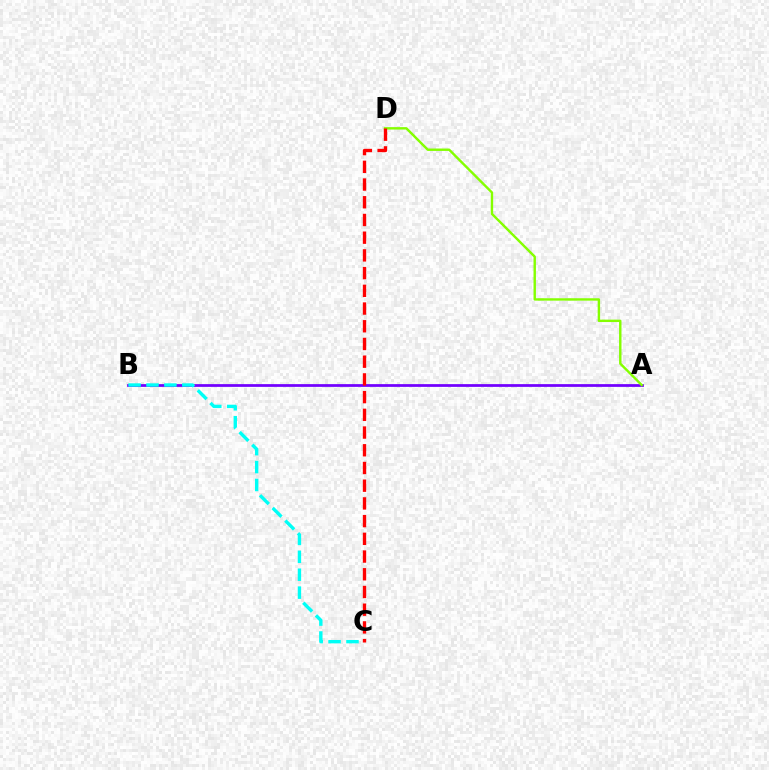{('A', 'B'): [{'color': '#7200ff', 'line_style': 'solid', 'thickness': 1.98}], ('A', 'D'): [{'color': '#84ff00', 'line_style': 'solid', 'thickness': 1.74}], ('B', 'C'): [{'color': '#00fff6', 'line_style': 'dashed', 'thickness': 2.43}], ('C', 'D'): [{'color': '#ff0000', 'line_style': 'dashed', 'thickness': 2.41}]}